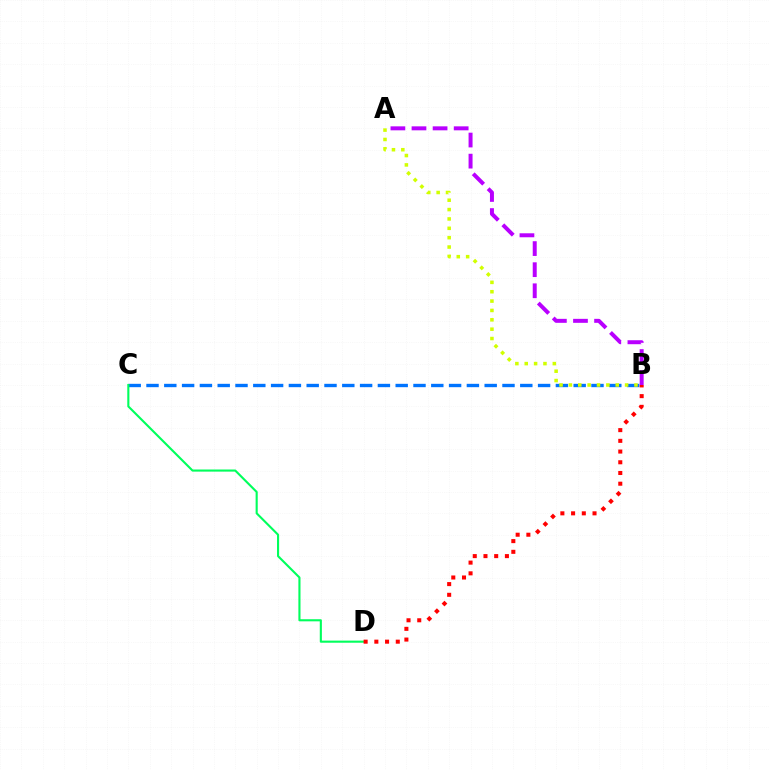{('A', 'B'): [{'color': '#b900ff', 'line_style': 'dashed', 'thickness': 2.87}, {'color': '#d1ff00', 'line_style': 'dotted', 'thickness': 2.54}], ('B', 'C'): [{'color': '#0074ff', 'line_style': 'dashed', 'thickness': 2.42}], ('C', 'D'): [{'color': '#00ff5c', 'line_style': 'solid', 'thickness': 1.52}], ('B', 'D'): [{'color': '#ff0000', 'line_style': 'dotted', 'thickness': 2.91}]}